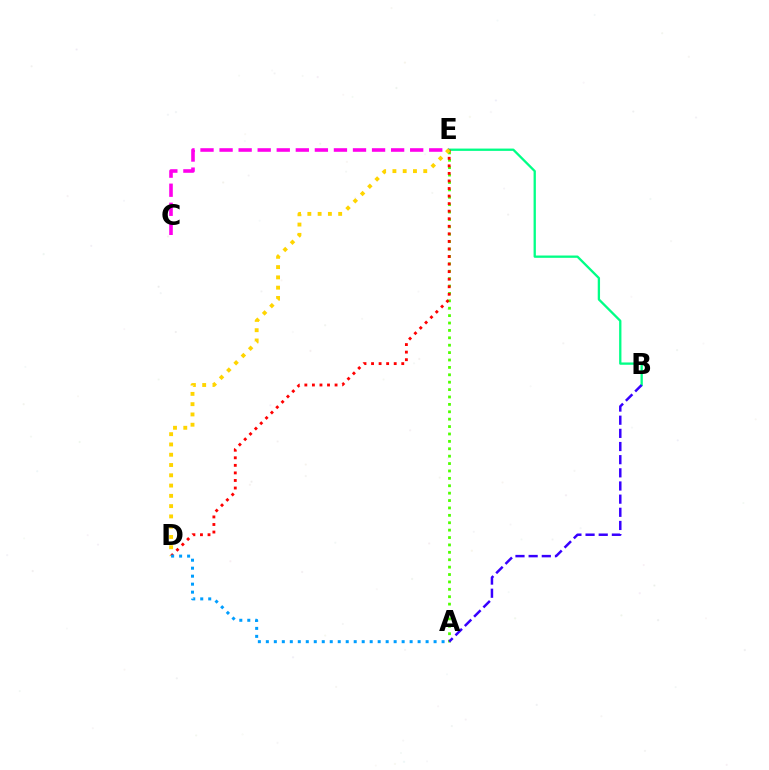{('C', 'E'): [{'color': '#ff00ed', 'line_style': 'dashed', 'thickness': 2.59}], ('B', 'E'): [{'color': '#00ff86', 'line_style': 'solid', 'thickness': 1.66}], ('A', 'E'): [{'color': '#4fff00', 'line_style': 'dotted', 'thickness': 2.01}], ('D', 'E'): [{'color': '#ff0000', 'line_style': 'dotted', 'thickness': 2.05}, {'color': '#ffd500', 'line_style': 'dotted', 'thickness': 2.79}], ('A', 'B'): [{'color': '#3700ff', 'line_style': 'dashed', 'thickness': 1.79}], ('A', 'D'): [{'color': '#009eff', 'line_style': 'dotted', 'thickness': 2.17}]}